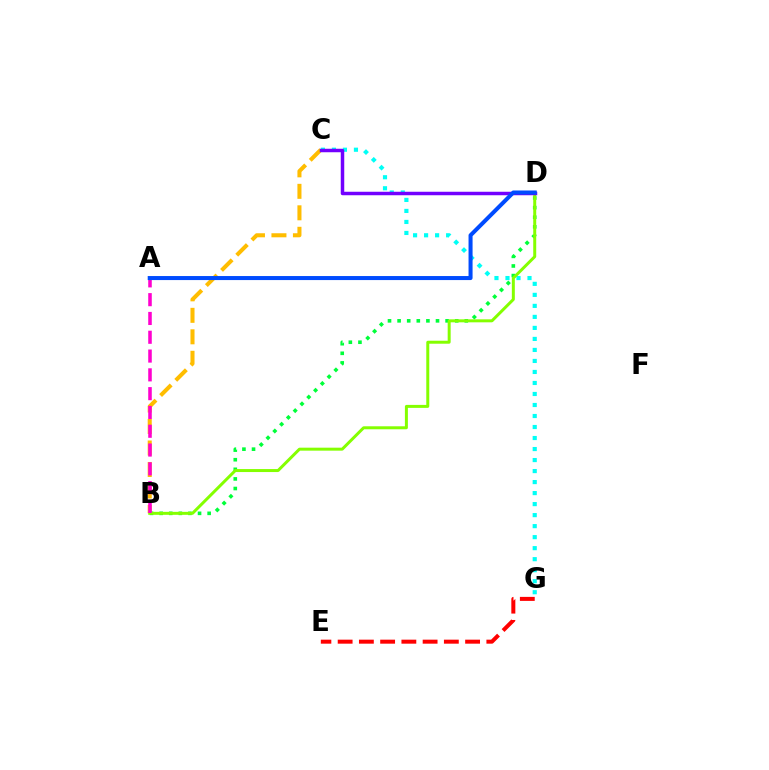{('B', 'C'): [{'color': '#ffbd00', 'line_style': 'dashed', 'thickness': 2.92}], ('B', 'D'): [{'color': '#00ff39', 'line_style': 'dotted', 'thickness': 2.61}, {'color': '#84ff00', 'line_style': 'solid', 'thickness': 2.15}], ('C', 'G'): [{'color': '#00fff6', 'line_style': 'dotted', 'thickness': 2.99}], ('C', 'D'): [{'color': '#7200ff', 'line_style': 'solid', 'thickness': 2.51}], ('A', 'B'): [{'color': '#ff00cf', 'line_style': 'dashed', 'thickness': 2.55}], ('E', 'G'): [{'color': '#ff0000', 'line_style': 'dashed', 'thickness': 2.89}], ('A', 'D'): [{'color': '#004bff', 'line_style': 'solid', 'thickness': 2.9}]}